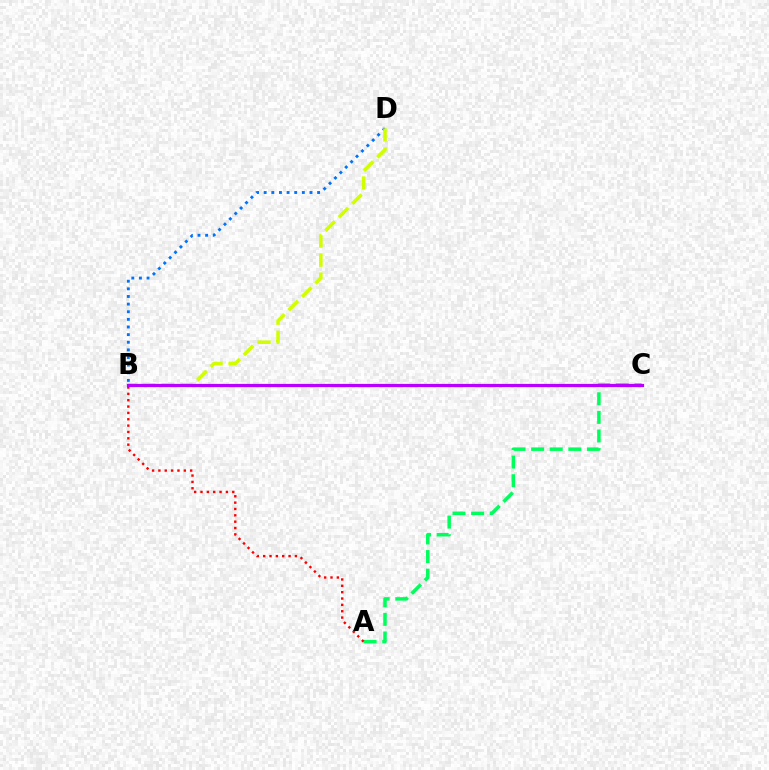{('B', 'D'): [{'color': '#0074ff', 'line_style': 'dotted', 'thickness': 2.07}, {'color': '#d1ff00', 'line_style': 'dashed', 'thickness': 2.58}], ('A', 'C'): [{'color': '#00ff5c', 'line_style': 'dashed', 'thickness': 2.53}], ('A', 'B'): [{'color': '#ff0000', 'line_style': 'dotted', 'thickness': 1.73}], ('B', 'C'): [{'color': '#b900ff', 'line_style': 'solid', 'thickness': 2.32}]}